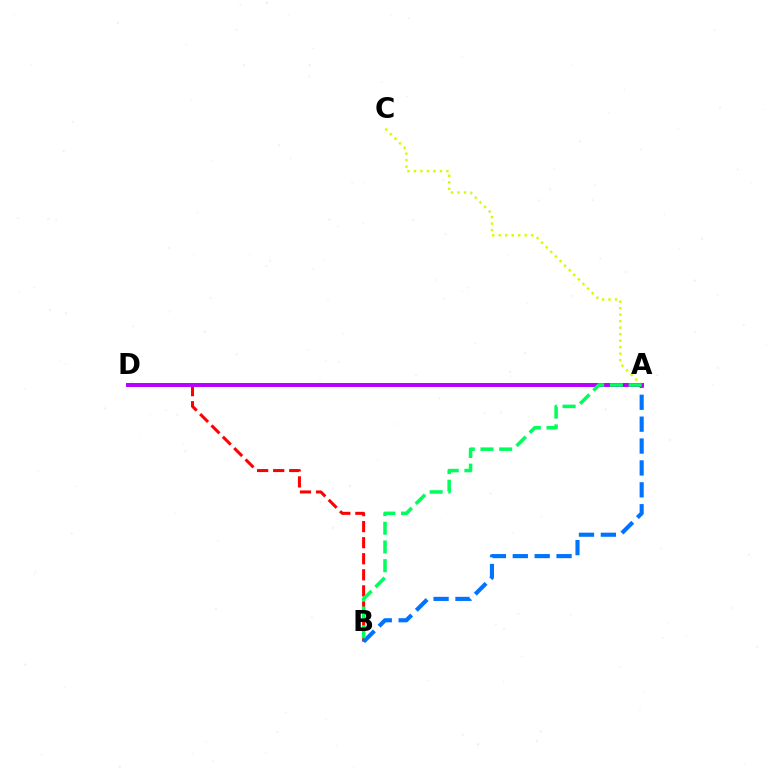{('B', 'D'): [{'color': '#ff0000', 'line_style': 'dashed', 'thickness': 2.18}], ('A', 'C'): [{'color': '#d1ff00', 'line_style': 'dotted', 'thickness': 1.76}], ('A', 'B'): [{'color': '#0074ff', 'line_style': 'dashed', 'thickness': 2.97}, {'color': '#00ff5c', 'line_style': 'dashed', 'thickness': 2.54}], ('A', 'D'): [{'color': '#b900ff', 'line_style': 'solid', 'thickness': 2.86}]}